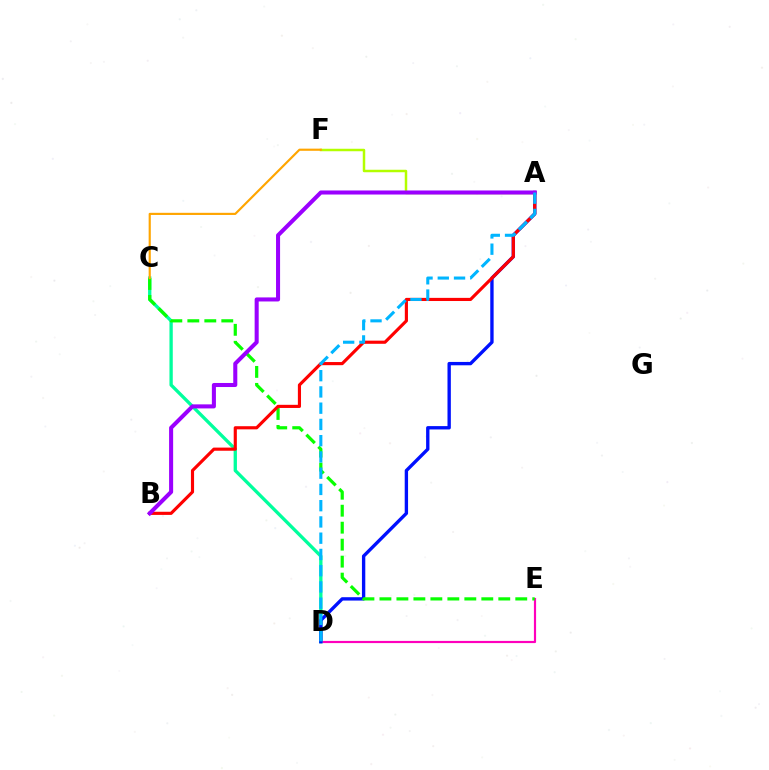{('D', 'E'): [{'color': '#ff00bd', 'line_style': 'solid', 'thickness': 1.57}], ('C', 'D'): [{'color': '#00ff9d', 'line_style': 'solid', 'thickness': 2.39}], ('A', 'D'): [{'color': '#0010ff', 'line_style': 'solid', 'thickness': 2.42}, {'color': '#00b5ff', 'line_style': 'dashed', 'thickness': 2.21}], ('A', 'F'): [{'color': '#b3ff00', 'line_style': 'solid', 'thickness': 1.79}], ('C', 'E'): [{'color': '#08ff00', 'line_style': 'dashed', 'thickness': 2.31}], ('A', 'B'): [{'color': '#ff0000', 'line_style': 'solid', 'thickness': 2.26}, {'color': '#9b00ff', 'line_style': 'solid', 'thickness': 2.92}], ('C', 'F'): [{'color': '#ffa500', 'line_style': 'solid', 'thickness': 1.55}]}